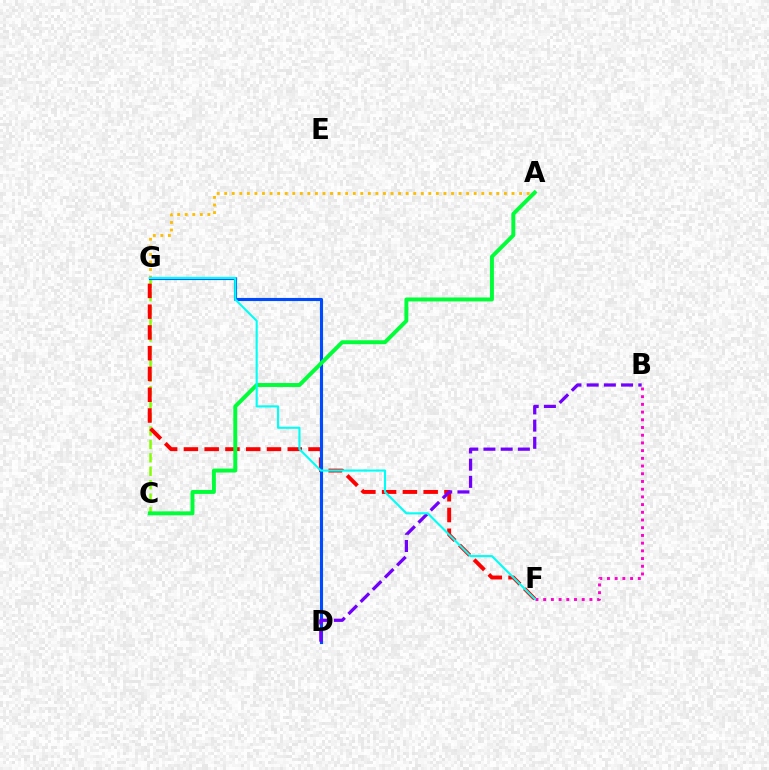{('C', 'G'): [{'color': '#84ff00', 'line_style': 'dashed', 'thickness': 1.83}], ('B', 'F'): [{'color': '#ff00cf', 'line_style': 'dotted', 'thickness': 2.09}], ('A', 'G'): [{'color': '#ffbd00', 'line_style': 'dotted', 'thickness': 2.05}], ('F', 'G'): [{'color': '#ff0000', 'line_style': 'dashed', 'thickness': 2.82}, {'color': '#00fff6', 'line_style': 'solid', 'thickness': 1.52}], ('D', 'G'): [{'color': '#004bff', 'line_style': 'solid', 'thickness': 2.25}], ('A', 'C'): [{'color': '#00ff39', 'line_style': 'solid', 'thickness': 2.84}], ('B', 'D'): [{'color': '#7200ff', 'line_style': 'dashed', 'thickness': 2.34}]}